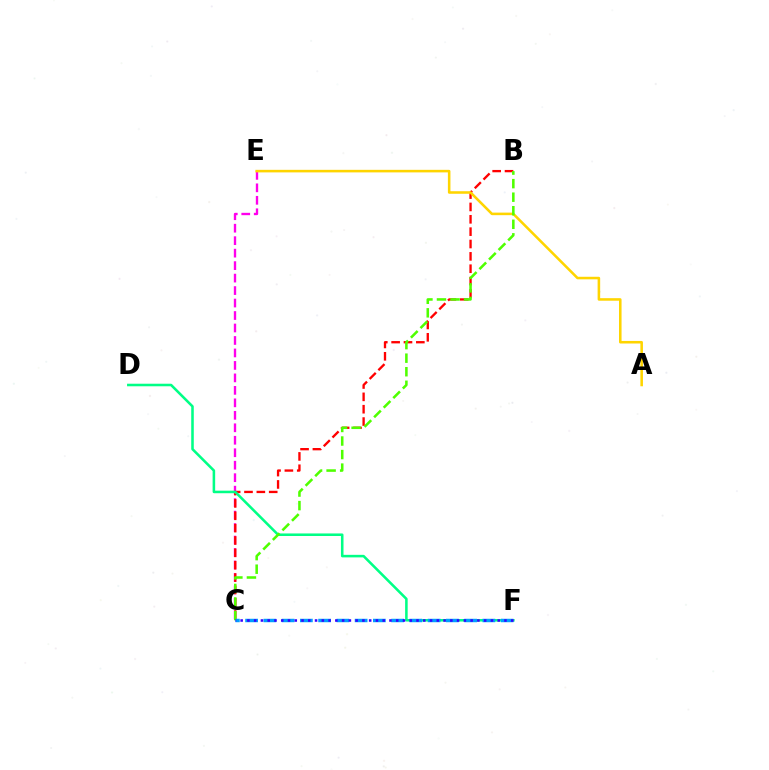{('C', 'E'): [{'color': '#ff00ed', 'line_style': 'dashed', 'thickness': 1.69}], ('B', 'C'): [{'color': '#ff0000', 'line_style': 'dashed', 'thickness': 1.68}, {'color': '#4fff00', 'line_style': 'dashed', 'thickness': 1.84}], ('A', 'E'): [{'color': '#ffd500', 'line_style': 'solid', 'thickness': 1.84}], ('D', 'F'): [{'color': '#00ff86', 'line_style': 'solid', 'thickness': 1.84}], ('C', 'F'): [{'color': '#009eff', 'line_style': 'dashed', 'thickness': 2.48}, {'color': '#3700ff', 'line_style': 'dotted', 'thickness': 1.84}]}